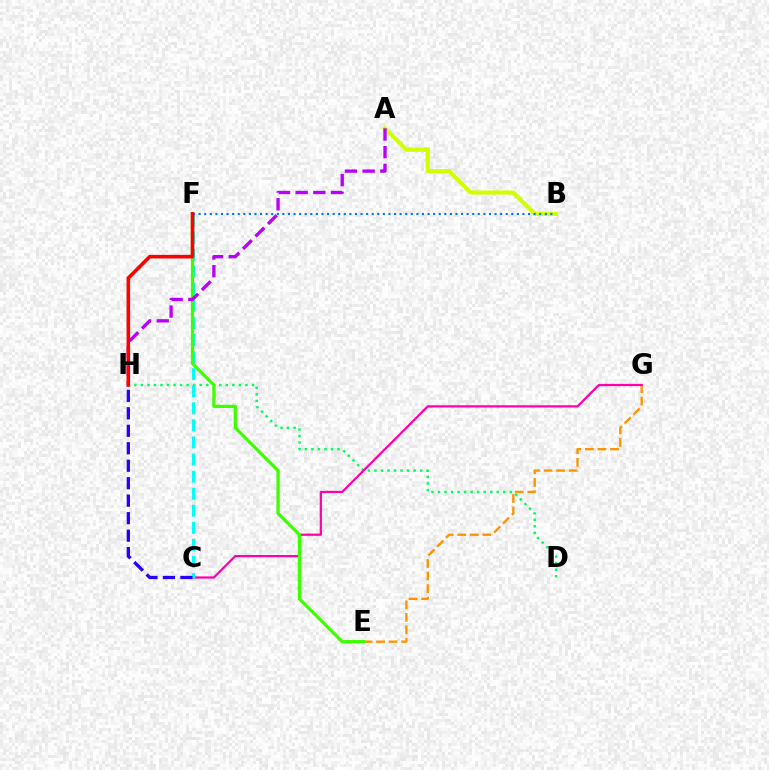{('E', 'G'): [{'color': '#ff9400', 'line_style': 'dashed', 'thickness': 1.7}], ('A', 'B'): [{'color': '#d1ff00', 'line_style': 'solid', 'thickness': 2.97}], ('D', 'H'): [{'color': '#00ff5c', 'line_style': 'dotted', 'thickness': 1.78}], ('C', 'G'): [{'color': '#ff00ac', 'line_style': 'solid', 'thickness': 1.62}], ('C', 'F'): [{'color': '#00fff6', 'line_style': 'dashed', 'thickness': 2.32}], ('B', 'F'): [{'color': '#0074ff', 'line_style': 'dotted', 'thickness': 1.52}], ('E', 'F'): [{'color': '#3dff00', 'line_style': 'solid', 'thickness': 2.34}], ('A', 'H'): [{'color': '#b900ff', 'line_style': 'dashed', 'thickness': 2.4}], ('F', 'H'): [{'color': '#ff0000', 'line_style': 'solid', 'thickness': 2.59}], ('C', 'H'): [{'color': '#2500ff', 'line_style': 'dashed', 'thickness': 2.37}]}